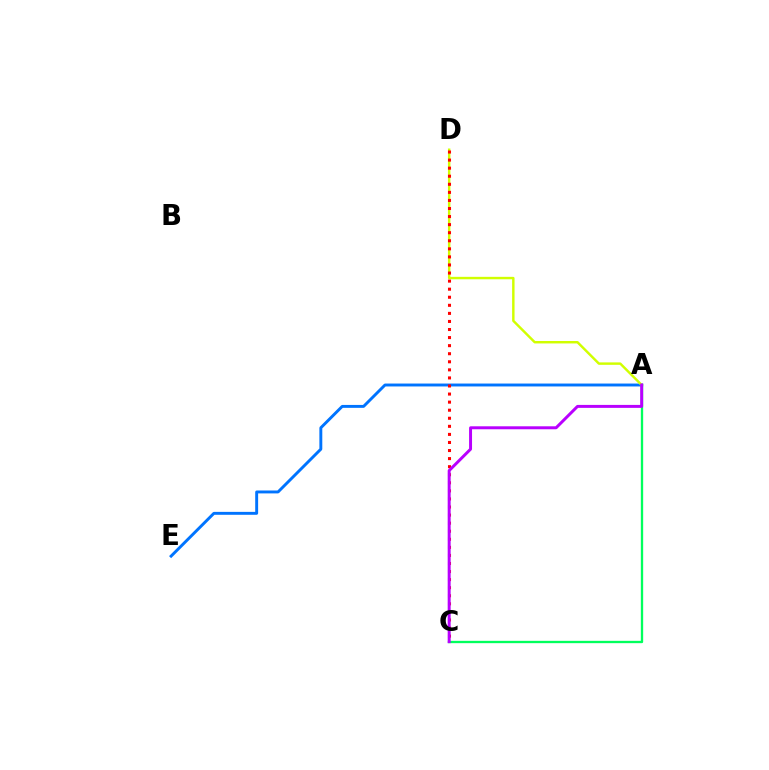{('A', 'E'): [{'color': '#0074ff', 'line_style': 'solid', 'thickness': 2.1}], ('A', 'C'): [{'color': '#00ff5c', 'line_style': 'solid', 'thickness': 1.68}, {'color': '#b900ff', 'line_style': 'solid', 'thickness': 2.14}], ('A', 'D'): [{'color': '#d1ff00', 'line_style': 'solid', 'thickness': 1.75}], ('C', 'D'): [{'color': '#ff0000', 'line_style': 'dotted', 'thickness': 2.19}]}